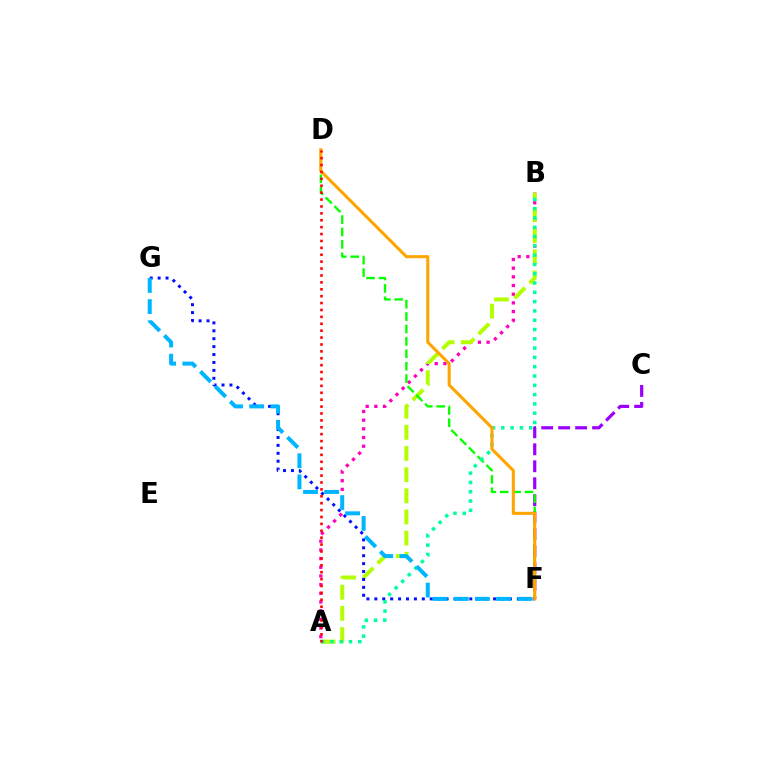{('C', 'F'): [{'color': '#9b00ff', 'line_style': 'dashed', 'thickness': 2.31}], ('A', 'B'): [{'color': '#ff00bd', 'line_style': 'dotted', 'thickness': 2.36}, {'color': '#b3ff00', 'line_style': 'dashed', 'thickness': 2.87}, {'color': '#00ff9d', 'line_style': 'dotted', 'thickness': 2.53}], ('D', 'F'): [{'color': '#08ff00', 'line_style': 'dashed', 'thickness': 1.68}, {'color': '#ffa500', 'line_style': 'solid', 'thickness': 2.21}], ('F', 'G'): [{'color': '#0010ff', 'line_style': 'dotted', 'thickness': 2.15}, {'color': '#00b5ff', 'line_style': 'dashed', 'thickness': 2.87}], ('A', 'D'): [{'color': '#ff0000', 'line_style': 'dotted', 'thickness': 1.87}]}